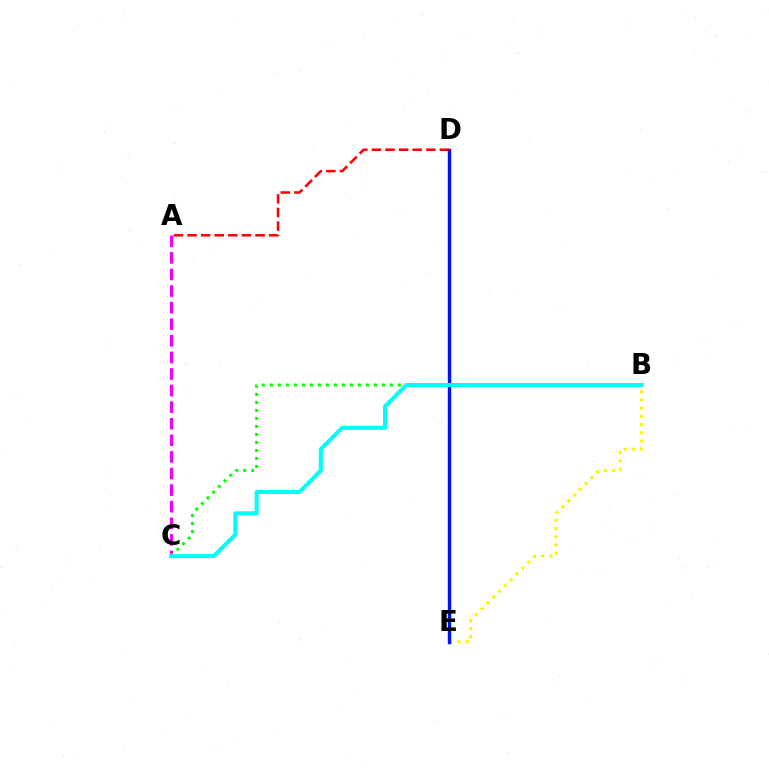{('A', 'C'): [{'color': '#ee00ff', 'line_style': 'dashed', 'thickness': 2.25}], ('B', 'E'): [{'color': '#fcf500', 'line_style': 'dotted', 'thickness': 2.23}], ('D', 'E'): [{'color': '#0010ff', 'line_style': 'solid', 'thickness': 2.45}], ('B', 'C'): [{'color': '#08ff00', 'line_style': 'dotted', 'thickness': 2.18}, {'color': '#00fff6', 'line_style': 'solid', 'thickness': 2.92}], ('A', 'D'): [{'color': '#ff0000', 'line_style': 'dashed', 'thickness': 1.85}]}